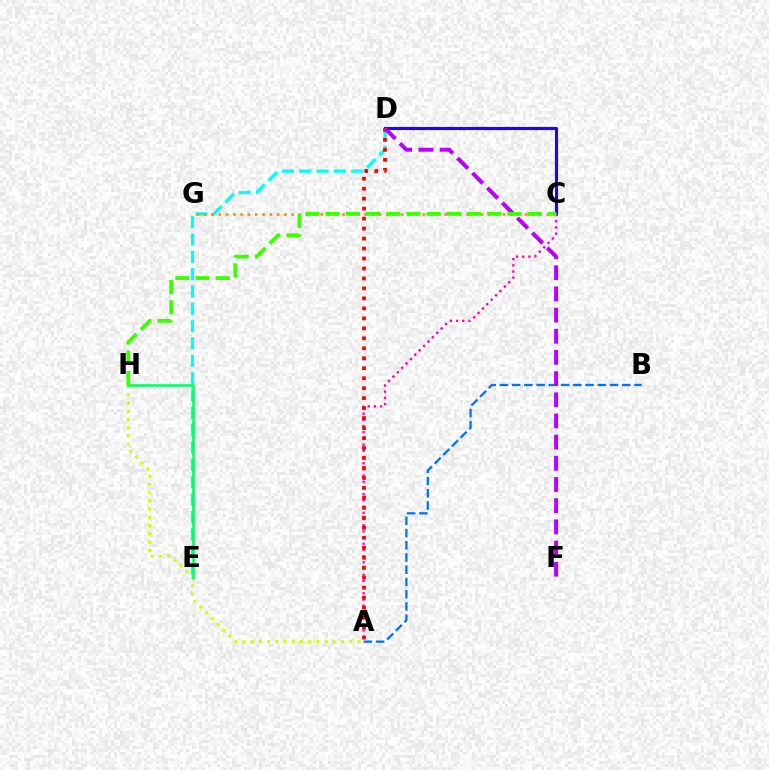{('D', 'E'): [{'color': '#00fff6', 'line_style': 'dashed', 'thickness': 2.36}], ('C', 'D'): [{'color': '#2500ff', 'line_style': 'solid', 'thickness': 2.26}], ('A', 'C'): [{'color': '#ff00ac', 'line_style': 'dotted', 'thickness': 1.68}], ('A', 'B'): [{'color': '#0074ff', 'line_style': 'dashed', 'thickness': 1.66}], ('A', 'D'): [{'color': '#ff0000', 'line_style': 'dotted', 'thickness': 2.71}], ('C', 'G'): [{'color': '#ff9400', 'line_style': 'dotted', 'thickness': 1.98}], ('A', 'H'): [{'color': '#d1ff00', 'line_style': 'dotted', 'thickness': 2.23}], ('E', 'H'): [{'color': '#00ff5c', 'line_style': 'solid', 'thickness': 1.85}], ('D', 'F'): [{'color': '#b900ff', 'line_style': 'dashed', 'thickness': 2.88}], ('C', 'H'): [{'color': '#3dff00', 'line_style': 'dashed', 'thickness': 2.74}]}